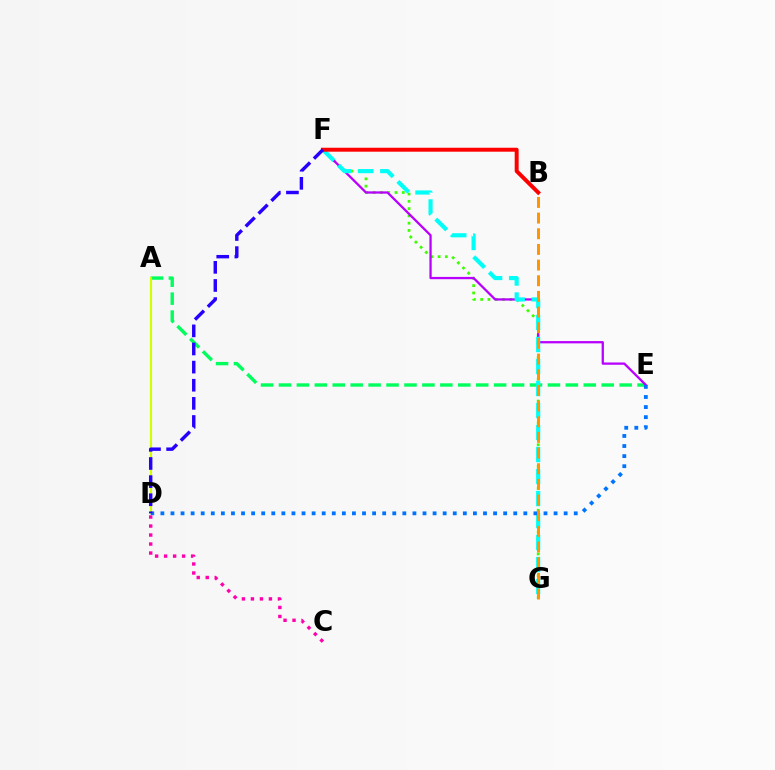{('F', 'G'): [{'color': '#3dff00', 'line_style': 'dotted', 'thickness': 1.98}, {'color': '#00fff6', 'line_style': 'dashed', 'thickness': 2.99}], ('A', 'E'): [{'color': '#00ff5c', 'line_style': 'dashed', 'thickness': 2.44}], ('E', 'F'): [{'color': '#b900ff', 'line_style': 'solid', 'thickness': 1.64}], ('B', 'F'): [{'color': '#ff0000', 'line_style': 'solid', 'thickness': 2.85}], ('A', 'D'): [{'color': '#d1ff00', 'line_style': 'solid', 'thickness': 1.55}], ('D', 'E'): [{'color': '#0074ff', 'line_style': 'dotted', 'thickness': 2.74}], ('B', 'G'): [{'color': '#ff9400', 'line_style': 'dashed', 'thickness': 2.13}], ('C', 'D'): [{'color': '#ff00ac', 'line_style': 'dotted', 'thickness': 2.45}], ('D', 'F'): [{'color': '#2500ff', 'line_style': 'dashed', 'thickness': 2.46}]}